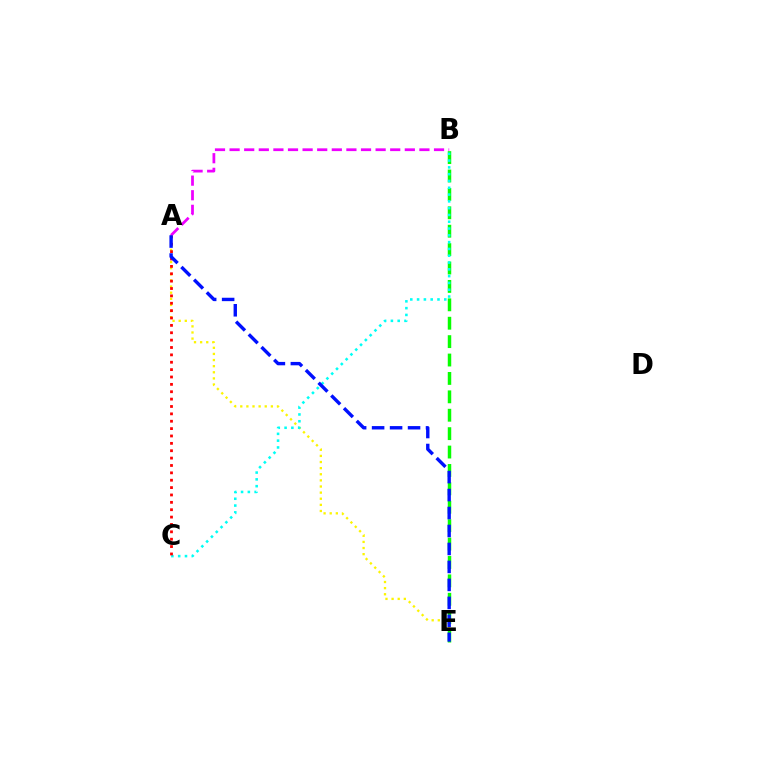{('A', 'E'): [{'color': '#fcf500', 'line_style': 'dotted', 'thickness': 1.66}, {'color': '#0010ff', 'line_style': 'dashed', 'thickness': 2.44}], ('B', 'E'): [{'color': '#08ff00', 'line_style': 'dashed', 'thickness': 2.5}], ('B', 'C'): [{'color': '#00fff6', 'line_style': 'dotted', 'thickness': 1.85}], ('A', 'C'): [{'color': '#ff0000', 'line_style': 'dotted', 'thickness': 2.0}], ('A', 'B'): [{'color': '#ee00ff', 'line_style': 'dashed', 'thickness': 1.98}]}